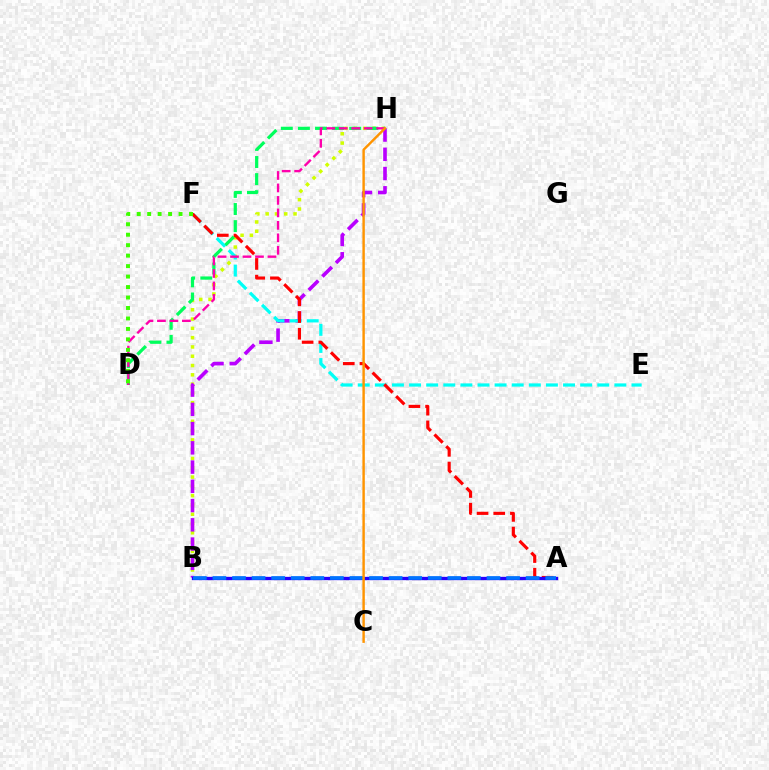{('B', 'H'): [{'color': '#d1ff00', 'line_style': 'dotted', 'thickness': 2.53}, {'color': '#b900ff', 'line_style': 'dashed', 'thickness': 2.61}], ('E', 'F'): [{'color': '#00fff6', 'line_style': 'dashed', 'thickness': 2.32}], ('A', 'F'): [{'color': '#ff0000', 'line_style': 'dashed', 'thickness': 2.26}], ('A', 'B'): [{'color': '#2500ff', 'line_style': 'solid', 'thickness': 2.4}, {'color': '#0074ff', 'line_style': 'dashed', 'thickness': 2.66}], ('D', 'H'): [{'color': '#00ff5c', 'line_style': 'dashed', 'thickness': 2.32}, {'color': '#ff00ac', 'line_style': 'dashed', 'thickness': 1.69}], ('D', 'F'): [{'color': '#3dff00', 'line_style': 'dotted', 'thickness': 2.84}], ('C', 'H'): [{'color': '#ff9400', 'line_style': 'solid', 'thickness': 1.75}]}